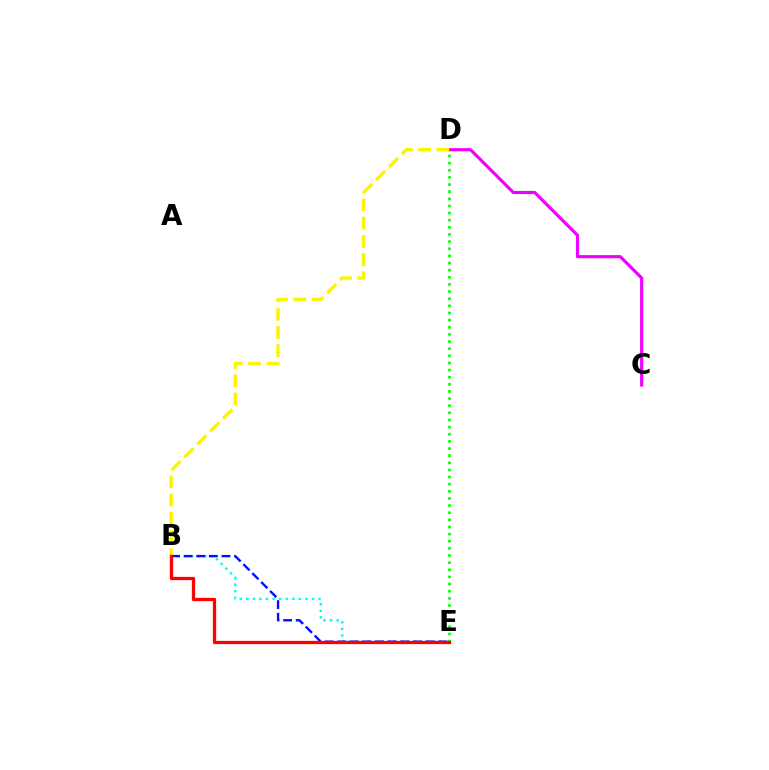{('C', 'D'): [{'color': '#ee00ff', 'line_style': 'solid', 'thickness': 2.25}], ('B', 'D'): [{'color': '#fcf500', 'line_style': 'dashed', 'thickness': 2.48}], ('B', 'E'): [{'color': '#00fff6', 'line_style': 'dotted', 'thickness': 1.79}, {'color': '#0010ff', 'line_style': 'dashed', 'thickness': 1.71}, {'color': '#ff0000', 'line_style': 'solid', 'thickness': 2.36}], ('D', 'E'): [{'color': '#08ff00', 'line_style': 'dotted', 'thickness': 1.94}]}